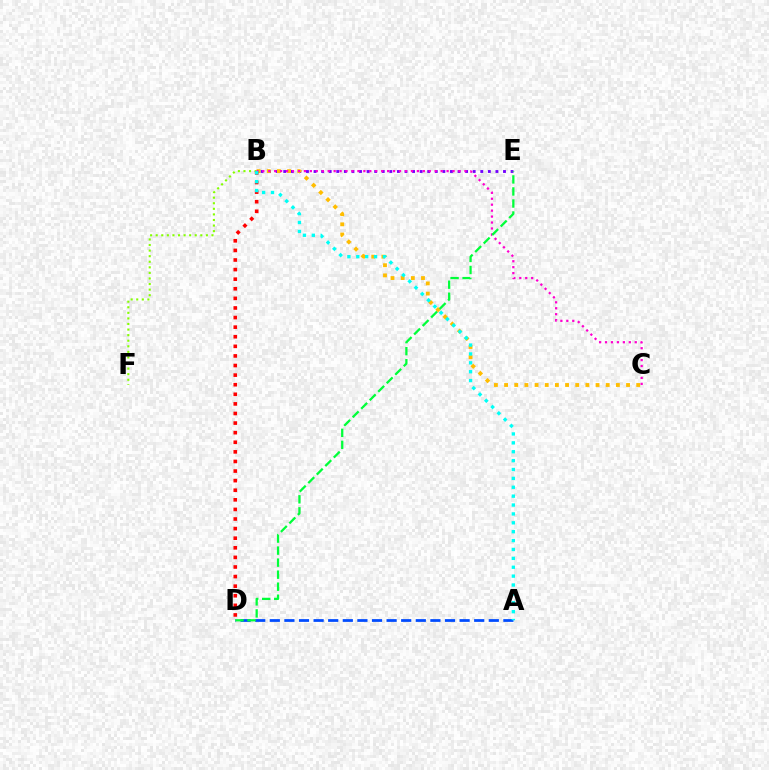{('A', 'D'): [{'color': '#004bff', 'line_style': 'dashed', 'thickness': 1.98}], ('B', 'E'): [{'color': '#7200ff', 'line_style': 'dotted', 'thickness': 2.06}], ('B', 'F'): [{'color': '#84ff00', 'line_style': 'dotted', 'thickness': 1.51}], ('B', 'C'): [{'color': '#ffbd00', 'line_style': 'dotted', 'thickness': 2.76}, {'color': '#ff00cf', 'line_style': 'dotted', 'thickness': 1.62}], ('B', 'D'): [{'color': '#ff0000', 'line_style': 'dotted', 'thickness': 2.61}], ('D', 'E'): [{'color': '#00ff39', 'line_style': 'dashed', 'thickness': 1.63}], ('A', 'B'): [{'color': '#00fff6', 'line_style': 'dotted', 'thickness': 2.41}]}